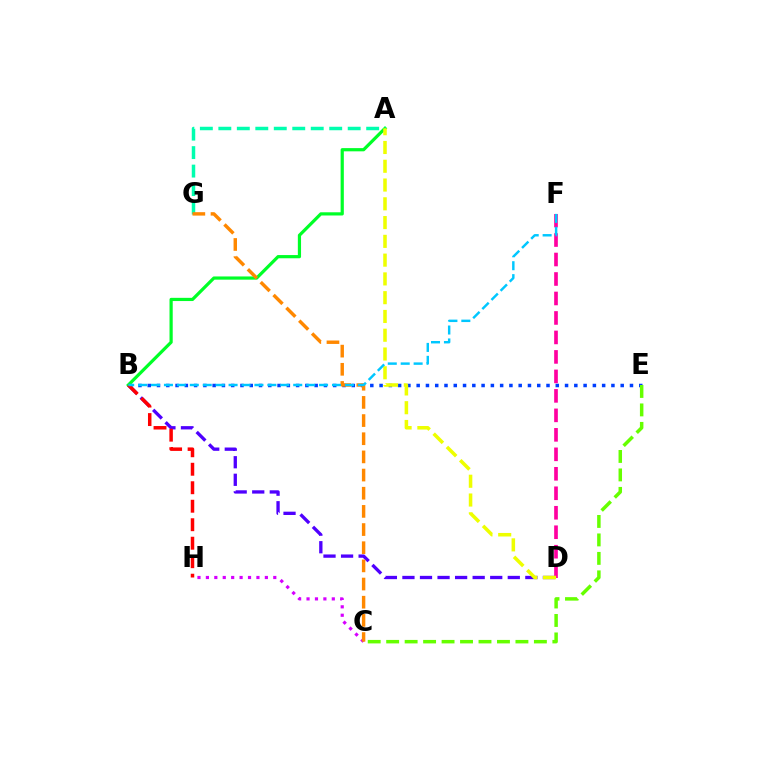{('B', 'D'): [{'color': '#4f00ff', 'line_style': 'dashed', 'thickness': 2.39}], ('B', 'E'): [{'color': '#003fff', 'line_style': 'dotted', 'thickness': 2.52}], ('A', 'B'): [{'color': '#00ff27', 'line_style': 'solid', 'thickness': 2.31}], ('C', 'H'): [{'color': '#d600ff', 'line_style': 'dotted', 'thickness': 2.29}], ('A', 'G'): [{'color': '#00ffaf', 'line_style': 'dashed', 'thickness': 2.51}], ('D', 'F'): [{'color': '#ff00a0', 'line_style': 'dashed', 'thickness': 2.65}], ('A', 'D'): [{'color': '#eeff00', 'line_style': 'dashed', 'thickness': 2.55}], ('C', 'G'): [{'color': '#ff8800', 'line_style': 'dashed', 'thickness': 2.47}], ('C', 'E'): [{'color': '#66ff00', 'line_style': 'dashed', 'thickness': 2.51}], ('B', 'H'): [{'color': '#ff0000', 'line_style': 'dashed', 'thickness': 2.51}], ('B', 'F'): [{'color': '#00c7ff', 'line_style': 'dashed', 'thickness': 1.76}]}